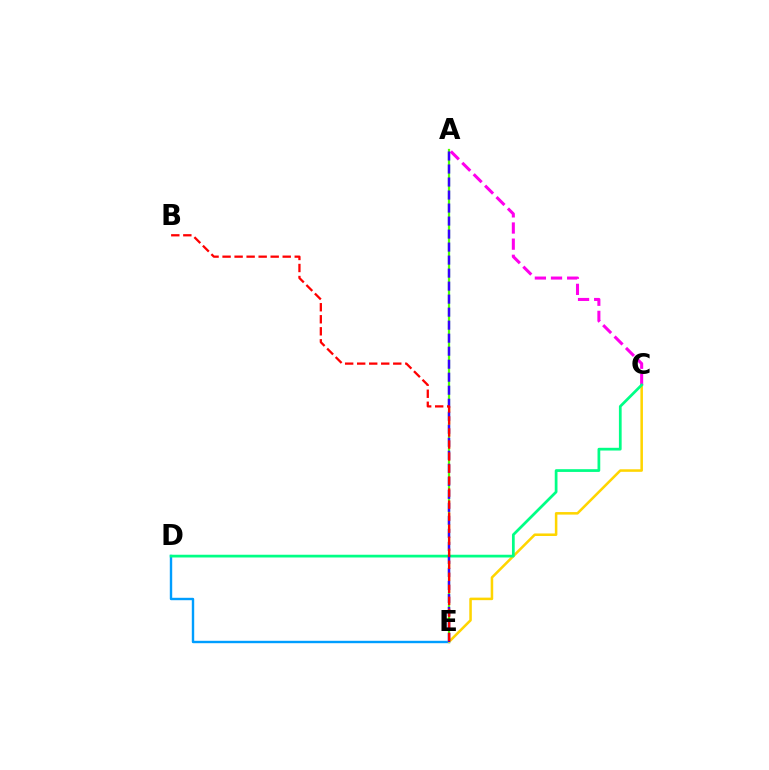{('A', 'E'): [{'color': '#4fff00', 'line_style': 'solid', 'thickness': 1.61}, {'color': '#3700ff', 'line_style': 'dashed', 'thickness': 1.77}], ('D', 'E'): [{'color': '#009eff', 'line_style': 'solid', 'thickness': 1.73}], ('C', 'E'): [{'color': '#ffd500', 'line_style': 'solid', 'thickness': 1.83}], ('A', 'C'): [{'color': '#ff00ed', 'line_style': 'dashed', 'thickness': 2.19}], ('C', 'D'): [{'color': '#00ff86', 'line_style': 'solid', 'thickness': 1.97}], ('B', 'E'): [{'color': '#ff0000', 'line_style': 'dashed', 'thickness': 1.63}]}